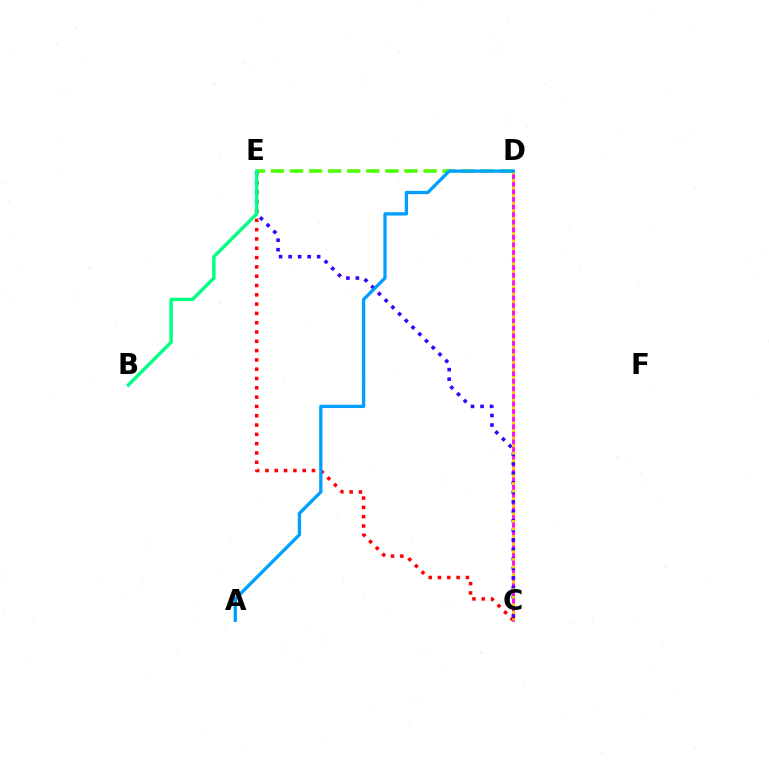{('C', 'D'): [{'color': '#ff00ed', 'line_style': 'solid', 'thickness': 1.99}, {'color': '#ffd500', 'line_style': 'dotted', 'thickness': 2.06}], ('C', 'E'): [{'color': '#3700ff', 'line_style': 'dotted', 'thickness': 2.59}, {'color': '#ff0000', 'line_style': 'dotted', 'thickness': 2.53}], ('D', 'E'): [{'color': '#4fff00', 'line_style': 'dashed', 'thickness': 2.59}], ('A', 'D'): [{'color': '#009eff', 'line_style': 'solid', 'thickness': 2.37}], ('B', 'E'): [{'color': '#00ff86', 'line_style': 'solid', 'thickness': 2.45}]}